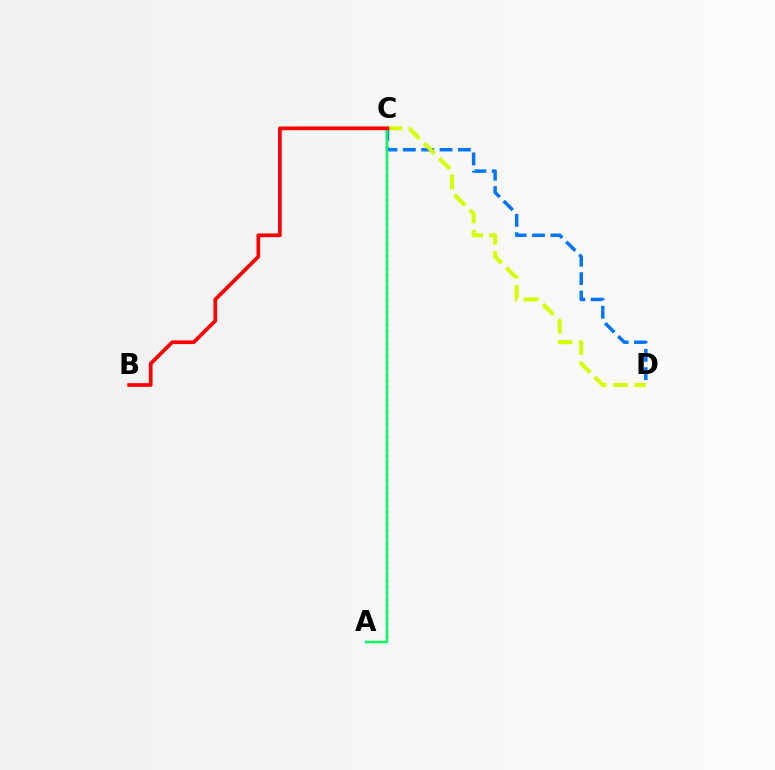{('C', 'D'): [{'color': '#0074ff', 'line_style': 'dashed', 'thickness': 2.5}, {'color': '#d1ff00', 'line_style': 'dashed', 'thickness': 2.91}], ('A', 'C'): [{'color': '#b900ff', 'line_style': 'dotted', 'thickness': 1.7}, {'color': '#00ff5c', 'line_style': 'solid', 'thickness': 1.72}], ('B', 'C'): [{'color': '#ff0000', 'line_style': 'solid', 'thickness': 2.68}]}